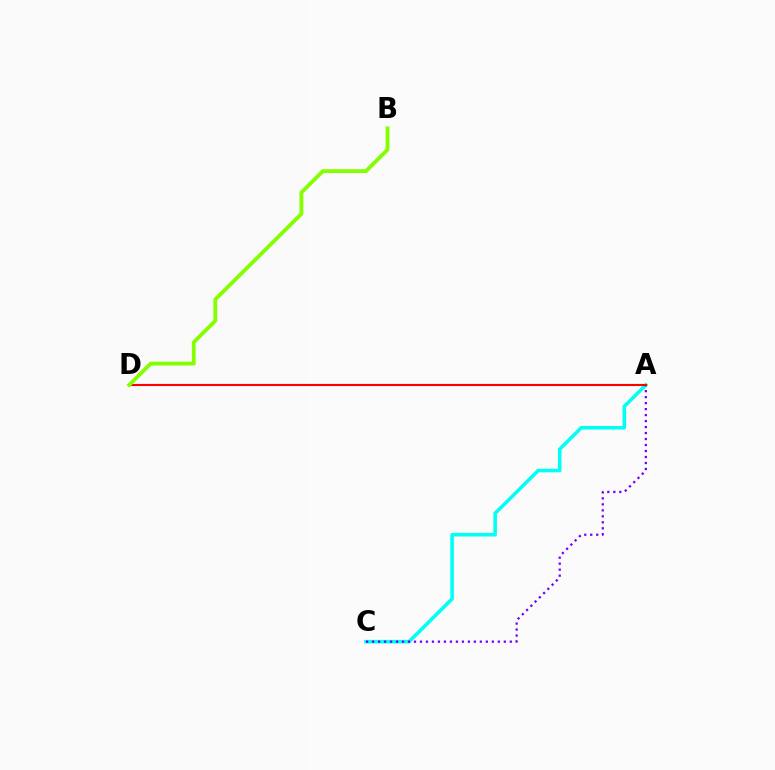{('A', 'C'): [{'color': '#00fff6', 'line_style': 'solid', 'thickness': 2.56}, {'color': '#7200ff', 'line_style': 'dotted', 'thickness': 1.63}], ('A', 'D'): [{'color': '#ff0000', 'line_style': 'solid', 'thickness': 1.52}], ('B', 'D'): [{'color': '#84ff00', 'line_style': 'solid', 'thickness': 2.75}]}